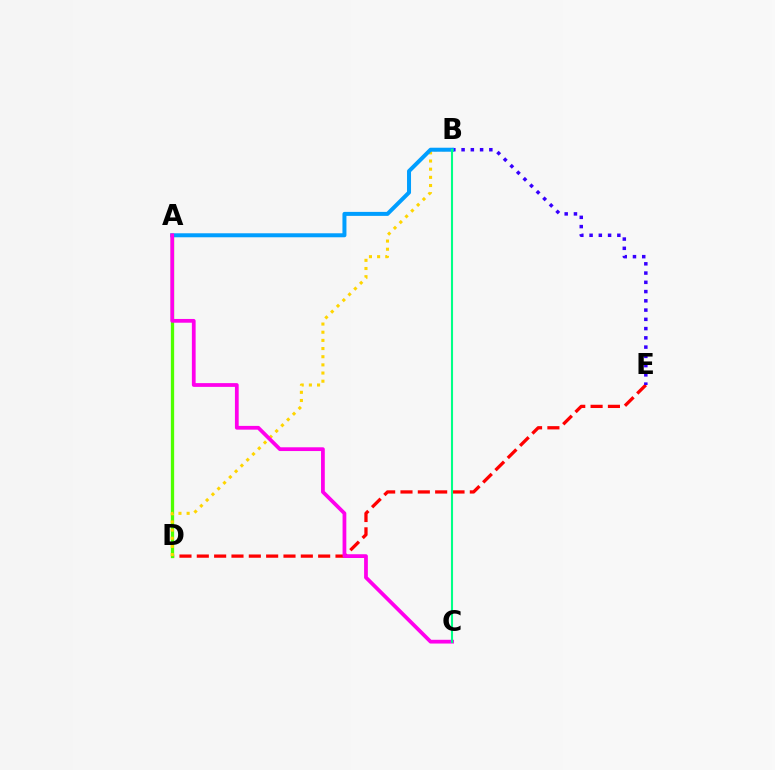{('D', 'E'): [{'color': '#ff0000', 'line_style': 'dashed', 'thickness': 2.36}], ('A', 'D'): [{'color': '#4fff00', 'line_style': 'solid', 'thickness': 2.37}], ('B', 'D'): [{'color': '#ffd500', 'line_style': 'dotted', 'thickness': 2.22}], ('B', 'E'): [{'color': '#3700ff', 'line_style': 'dotted', 'thickness': 2.51}], ('A', 'B'): [{'color': '#009eff', 'line_style': 'solid', 'thickness': 2.88}], ('A', 'C'): [{'color': '#ff00ed', 'line_style': 'solid', 'thickness': 2.7}], ('B', 'C'): [{'color': '#00ff86', 'line_style': 'solid', 'thickness': 1.51}]}